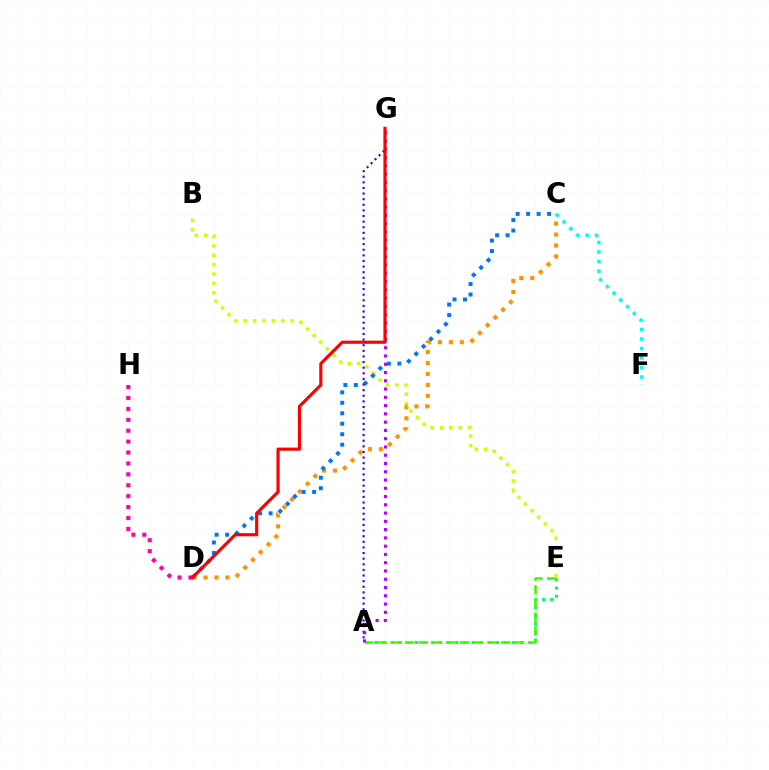{('D', 'H'): [{'color': '#ff00ac', 'line_style': 'dotted', 'thickness': 2.96}], ('A', 'E'): [{'color': '#00ff5c', 'line_style': 'dotted', 'thickness': 2.2}, {'color': '#3dff00', 'line_style': 'dashed', 'thickness': 1.87}], ('B', 'E'): [{'color': '#d1ff00', 'line_style': 'dotted', 'thickness': 2.55}], ('C', 'D'): [{'color': '#ff9400', 'line_style': 'dotted', 'thickness': 2.98}, {'color': '#0074ff', 'line_style': 'dotted', 'thickness': 2.85}], ('C', 'F'): [{'color': '#00fff6', 'line_style': 'dotted', 'thickness': 2.59}], ('A', 'G'): [{'color': '#2500ff', 'line_style': 'dotted', 'thickness': 1.53}, {'color': '#b900ff', 'line_style': 'dotted', 'thickness': 2.25}], ('D', 'G'): [{'color': '#ff0000', 'line_style': 'solid', 'thickness': 2.28}]}